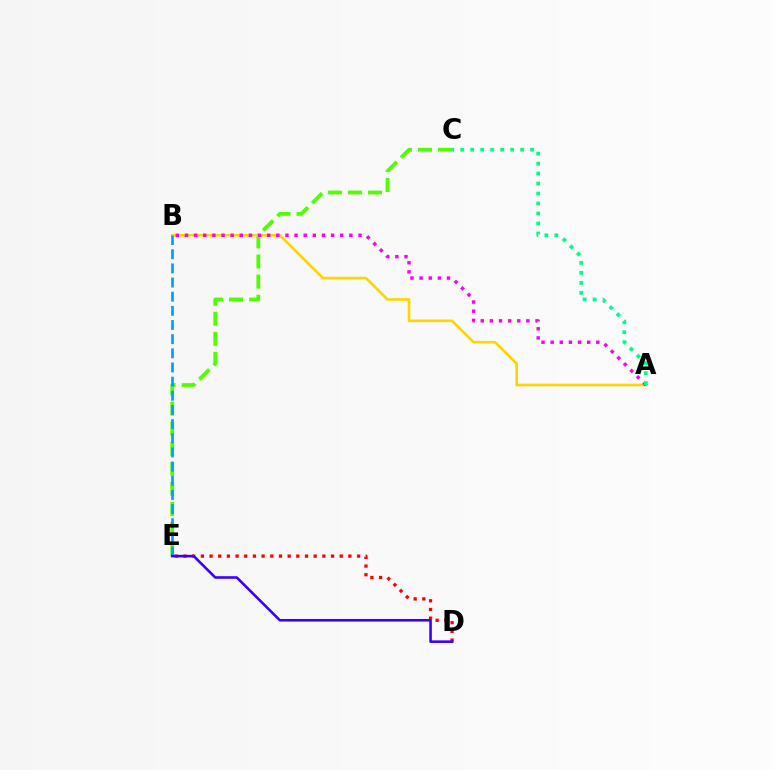{('C', 'E'): [{'color': '#4fff00', 'line_style': 'dashed', 'thickness': 2.73}], ('A', 'B'): [{'color': '#ffd500', 'line_style': 'solid', 'thickness': 1.89}, {'color': '#ff00ed', 'line_style': 'dotted', 'thickness': 2.48}], ('B', 'E'): [{'color': '#009eff', 'line_style': 'dashed', 'thickness': 1.92}], ('D', 'E'): [{'color': '#ff0000', 'line_style': 'dotted', 'thickness': 2.36}, {'color': '#3700ff', 'line_style': 'solid', 'thickness': 1.86}], ('A', 'C'): [{'color': '#00ff86', 'line_style': 'dotted', 'thickness': 2.71}]}